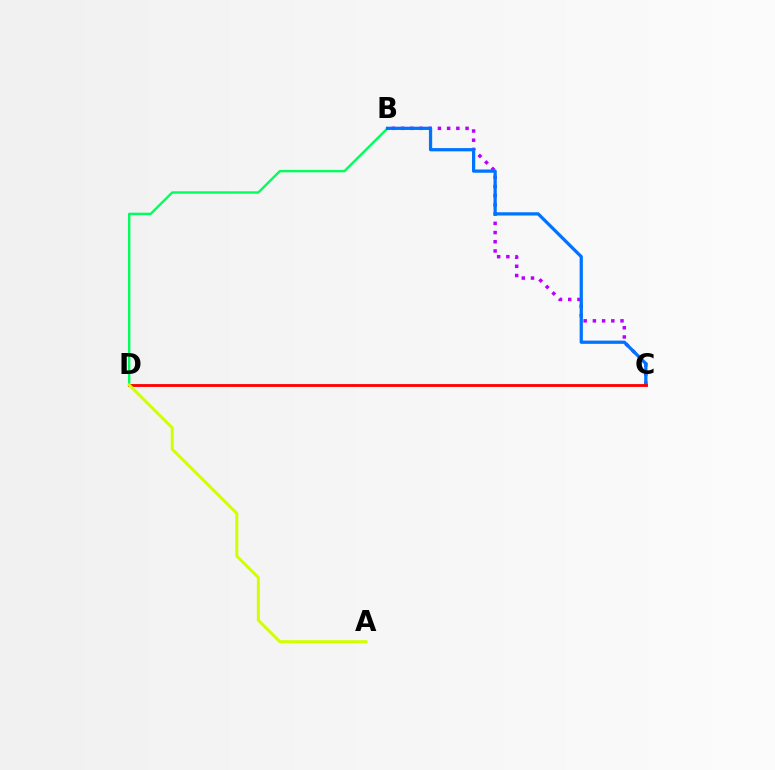{('B', 'C'): [{'color': '#b900ff', 'line_style': 'dotted', 'thickness': 2.5}, {'color': '#0074ff', 'line_style': 'solid', 'thickness': 2.34}], ('B', 'D'): [{'color': '#00ff5c', 'line_style': 'solid', 'thickness': 1.72}], ('C', 'D'): [{'color': '#ff0000', 'line_style': 'solid', 'thickness': 2.03}], ('A', 'D'): [{'color': '#d1ff00', 'line_style': 'solid', 'thickness': 2.14}]}